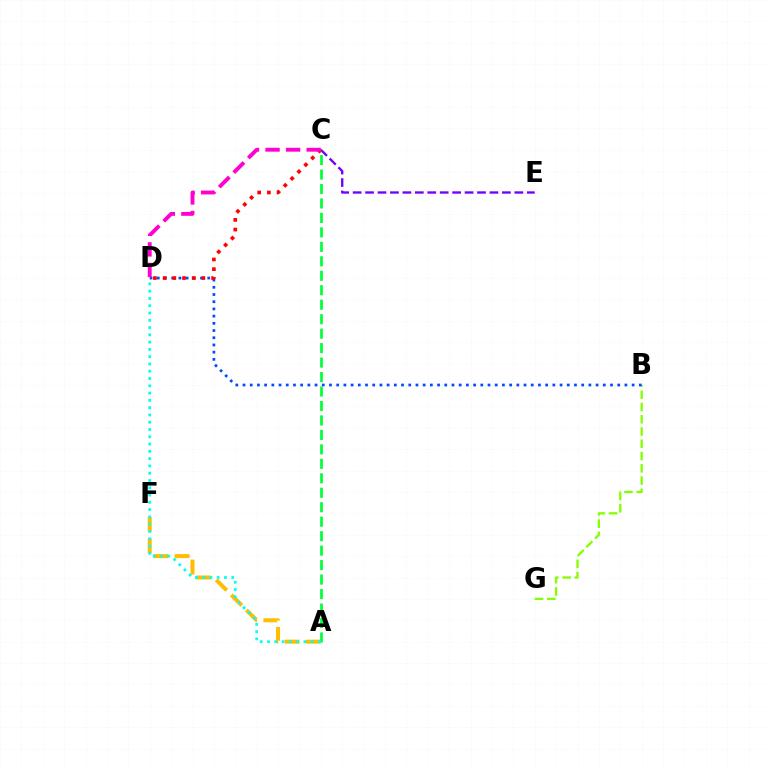{('B', 'G'): [{'color': '#84ff00', 'line_style': 'dashed', 'thickness': 1.67}], ('B', 'D'): [{'color': '#004bff', 'line_style': 'dotted', 'thickness': 1.96}], ('C', 'E'): [{'color': '#7200ff', 'line_style': 'dashed', 'thickness': 1.69}], ('C', 'D'): [{'color': '#ff0000', 'line_style': 'dotted', 'thickness': 2.63}, {'color': '#ff00cf', 'line_style': 'dashed', 'thickness': 2.79}], ('A', 'F'): [{'color': '#ffbd00', 'line_style': 'dashed', 'thickness': 2.89}], ('A', 'C'): [{'color': '#00ff39', 'line_style': 'dashed', 'thickness': 1.97}], ('A', 'D'): [{'color': '#00fff6', 'line_style': 'dotted', 'thickness': 1.98}]}